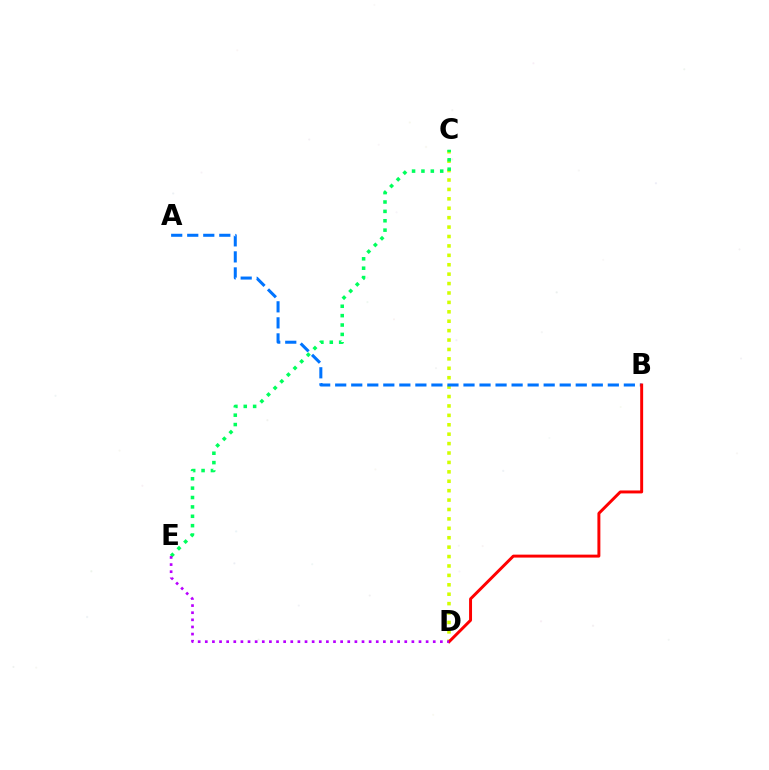{('C', 'D'): [{'color': '#d1ff00', 'line_style': 'dotted', 'thickness': 2.56}], ('A', 'B'): [{'color': '#0074ff', 'line_style': 'dashed', 'thickness': 2.18}], ('B', 'D'): [{'color': '#ff0000', 'line_style': 'solid', 'thickness': 2.12}], ('C', 'E'): [{'color': '#00ff5c', 'line_style': 'dotted', 'thickness': 2.55}], ('D', 'E'): [{'color': '#b900ff', 'line_style': 'dotted', 'thickness': 1.94}]}